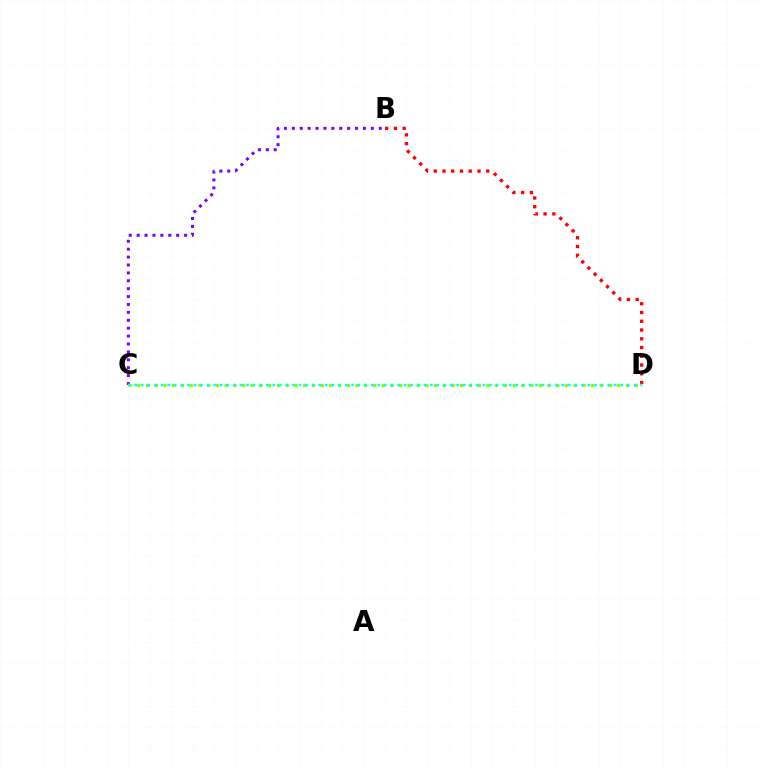{('B', 'C'): [{'color': '#7200ff', 'line_style': 'dotted', 'thickness': 2.15}], ('C', 'D'): [{'color': '#84ff00', 'line_style': 'dotted', 'thickness': 2.37}, {'color': '#00fff6', 'line_style': 'dotted', 'thickness': 1.78}], ('B', 'D'): [{'color': '#ff0000', 'line_style': 'dotted', 'thickness': 2.38}]}